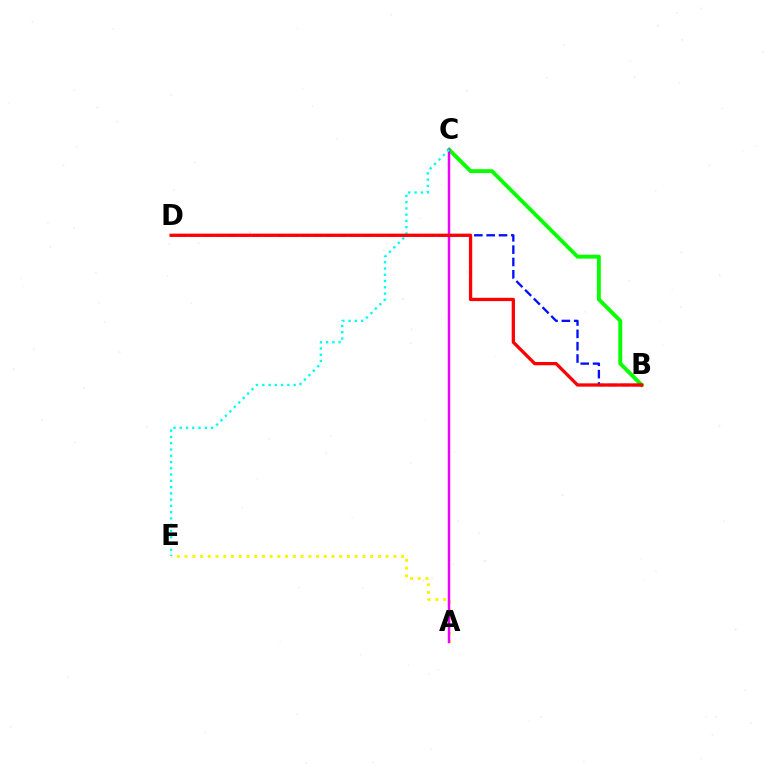{('B', 'C'): [{'color': '#08ff00', 'line_style': 'solid', 'thickness': 2.79}], ('A', 'E'): [{'color': '#fcf500', 'line_style': 'dotted', 'thickness': 2.1}], ('A', 'C'): [{'color': '#ee00ff', 'line_style': 'solid', 'thickness': 1.79}], ('B', 'D'): [{'color': '#0010ff', 'line_style': 'dashed', 'thickness': 1.68}, {'color': '#ff0000', 'line_style': 'solid', 'thickness': 2.36}], ('C', 'E'): [{'color': '#00fff6', 'line_style': 'dotted', 'thickness': 1.7}]}